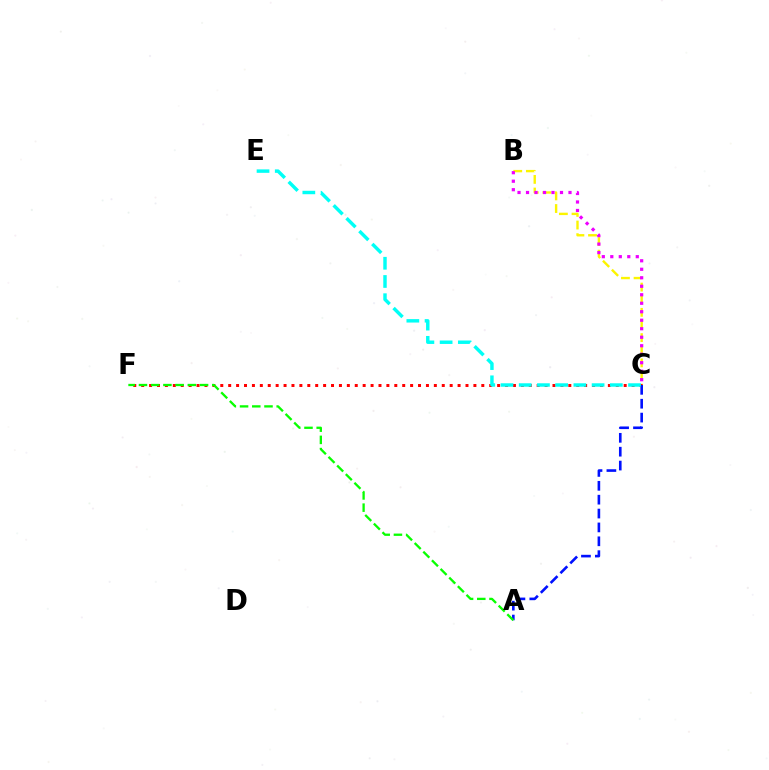{('B', 'C'): [{'color': '#fcf500', 'line_style': 'dashed', 'thickness': 1.72}, {'color': '#ee00ff', 'line_style': 'dotted', 'thickness': 2.31}], ('C', 'F'): [{'color': '#ff0000', 'line_style': 'dotted', 'thickness': 2.15}], ('A', 'C'): [{'color': '#0010ff', 'line_style': 'dashed', 'thickness': 1.88}], ('C', 'E'): [{'color': '#00fff6', 'line_style': 'dashed', 'thickness': 2.48}], ('A', 'F'): [{'color': '#08ff00', 'line_style': 'dashed', 'thickness': 1.66}]}